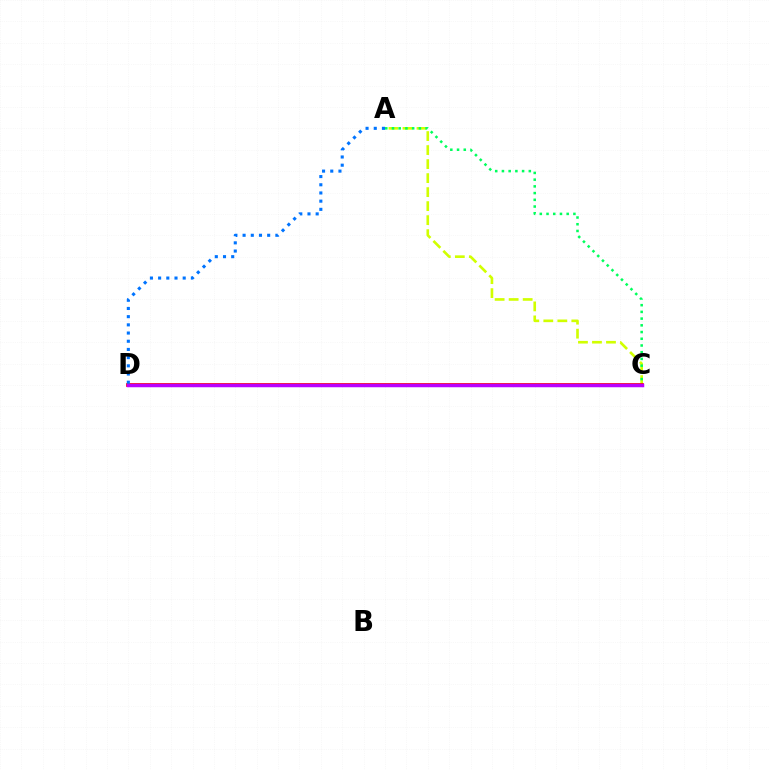{('A', 'C'): [{'color': '#d1ff00', 'line_style': 'dashed', 'thickness': 1.9}, {'color': '#00ff5c', 'line_style': 'dotted', 'thickness': 1.83}], ('C', 'D'): [{'color': '#ff0000', 'line_style': 'solid', 'thickness': 2.68}, {'color': '#b900ff', 'line_style': 'solid', 'thickness': 2.51}], ('A', 'D'): [{'color': '#0074ff', 'line_style': 'dotted', 'thickness': 2.23}]}